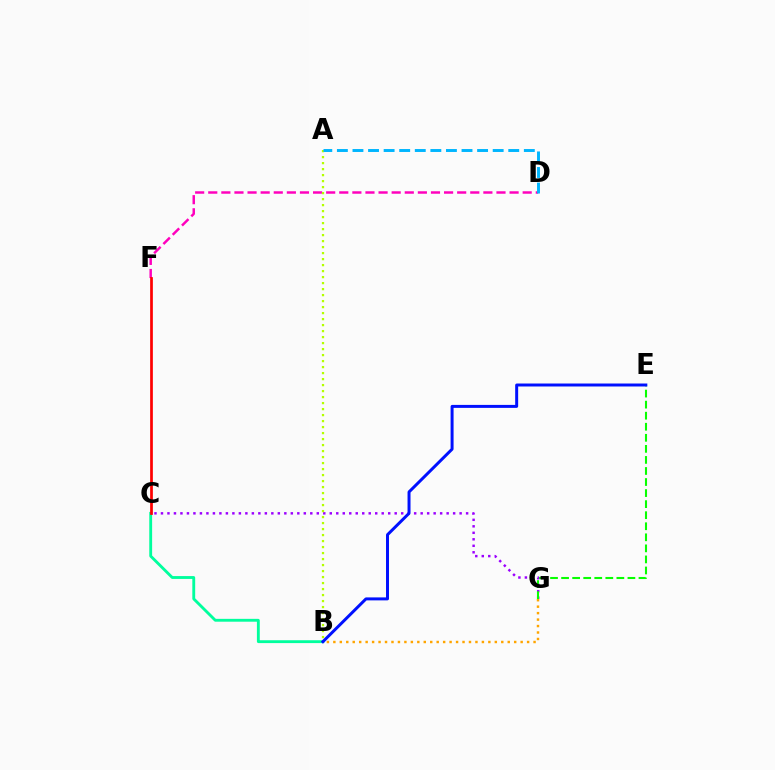{('D', 'F'): [{'color': '#ff00bd', 'line_style': 'dashed', 'thickness': 1.78}], ('B', 'C'): [{'color': '#00ff9d', 'line_style': 'solid', 'thickness': 2.05}], ('B', 'G'): [{'color': '#ffa500', 'line_style': 'dotted', 'thickness': 1.75}], ('C', 'G'): [{'color': '#9b00ff', 'line_style': 'dotted', 'thickness': 1.76}], ('E', 'G'): [{'color': '#08ff00', 'line_style': 'dashed', 'thickness': 1.5}], ('C', 'F'): [{'color': '#ff0000', 'line_style': 'solid', 'thickness': 1.96}], ('A', 'B'): [{'color': '#b3ff00', 'line_style': 'dotted', 'thickness': 1.63}], ('A', 'D'): [{'color': '#00b5ff', 'line_style': 'dashed', 'thickness': 2.12}], ('B', 'E'): [{'color': '#0010ff', 'line_style': 'solid', 'thickness': 2.14}]}